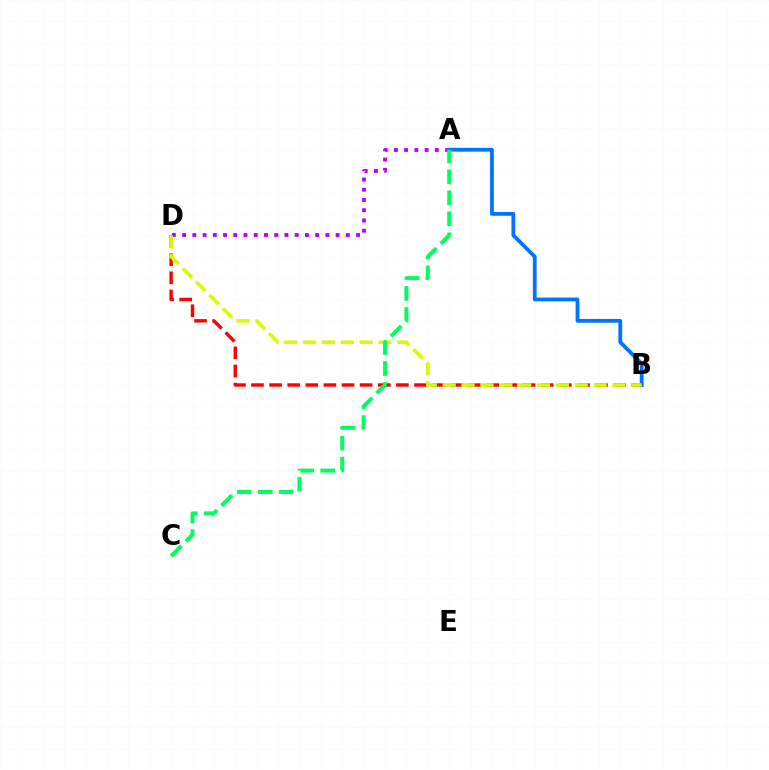{('A', 'D'): [{'color': '#b900ff', 'line_style': 'dotted', 'thickness': 2.78}], ('A', 'B'): [{'color': '#0074ff', 'line_style': 'solid', 'thickness': 2.73}], ('B', 'D'): [{'color': '#ff0000', 'line_style': 'dashed', 'thickness': 2.46}, {'color': '#d1ff00', 'line_style': 'dashed', 'thickness': 2.56}], ('A', 'C'): [{'color': '#00ff5c', 'line_style': 'dashed', 'thickness': 2.85}]}